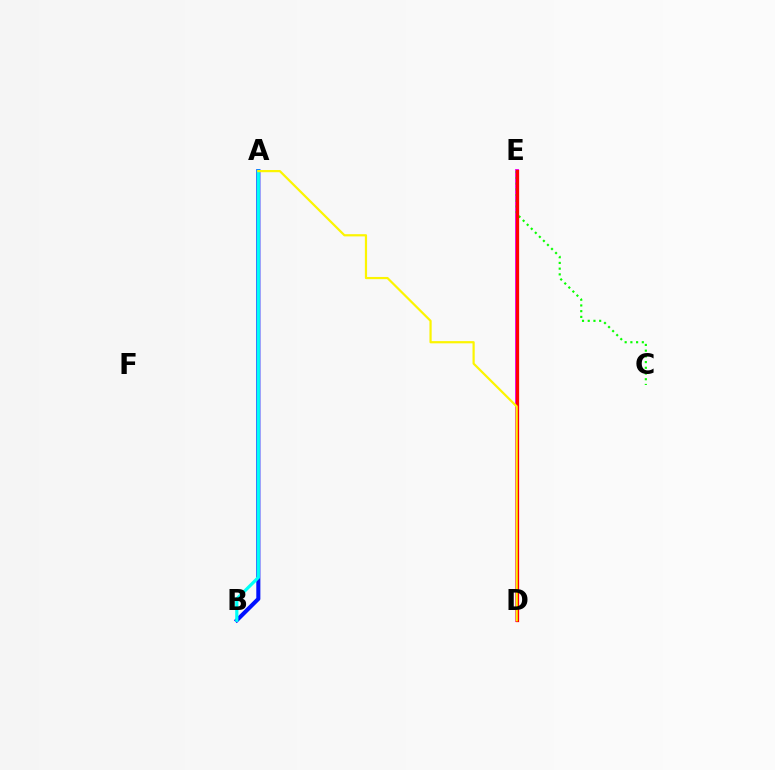{('A', 'B'): [{'color': '#0010ff', 'line_style': 'solid', 'thickness': 2.93}, {'color': '#00fff6', 'line_style': 'solid', 'thickness': 2.31}], ('D', 'E'): [{'color': '#ee00ff', 'line_style': 'solid', 'thickness': 2.79}, {'color': '#ff0000', 'line_style': 'solid', 'thickness': 2.35}], ('C', 'E'): [{'color': '#08ff00', 'line_style': 'dotted', 'thickness': 1.55}], ('A', 'D'): [{'color': '#fcf500', 'line_style': 'solid', 'thickness': 1.59}]}